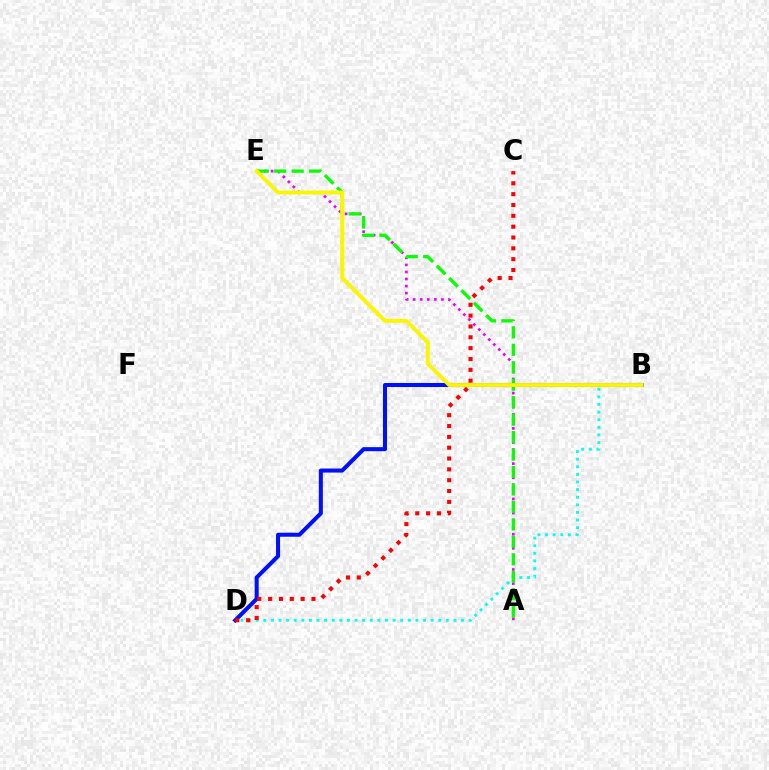{('B', 'D'): [{'color': '#00fff6', 'line_style': 'dotted', 'thickness': 2.07}, {'color': '#0010ff', 'line_style': 'solid', 'thickness': 2.91}], ('A', 'E'): [{'color': '#ee00ff', 'line_style': 'dotted', 'thickness': 1.92}, {'color': '#08ff00', 'line_style': 'dashed', 'thickness': 2.37}], ('B', 'E'): [{'color': '#fcf500', 'line_style': 'solid', 'thickness': 2.82}], ('C', 'D'): [{'color': '#ff0000', 'line_style': 'dotted', 'thickness': 2.94}]}